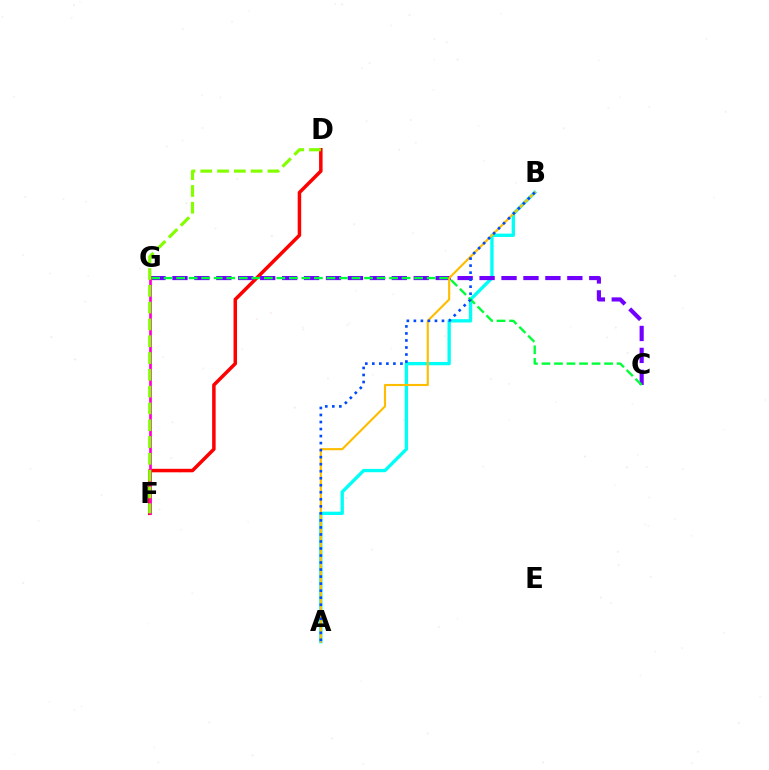{('A', 'B'): [{'color': '#00fff6', 'line_style': 'solid', 'thickness': 2.39}, {'color': '#ffbd00', 'line_style': 'solid', 'thickness': 1.54}, {'color': '#004bff', 'line_style': 'dotted', 'thickness': 1.91}], ('D', 'F'): [{'color': '#ff0000', 'line_style': 'solid', 'thickness': 2.52}, {'color': '#84ff00', 'line_style': 'dashed', 'thickness': 2.28}], ('C', 'G'): [{'color': '#7200ff', 'line_style': 'dashed', 'thickness': 2.98}, {'color': '#00ff39', 'line_style': 'dashed', 'thickness': 1.7}], ('F', 'G'): [{'color': '#ff00cf', 'line_style': 'solid', 'thickness': 1.95}]}